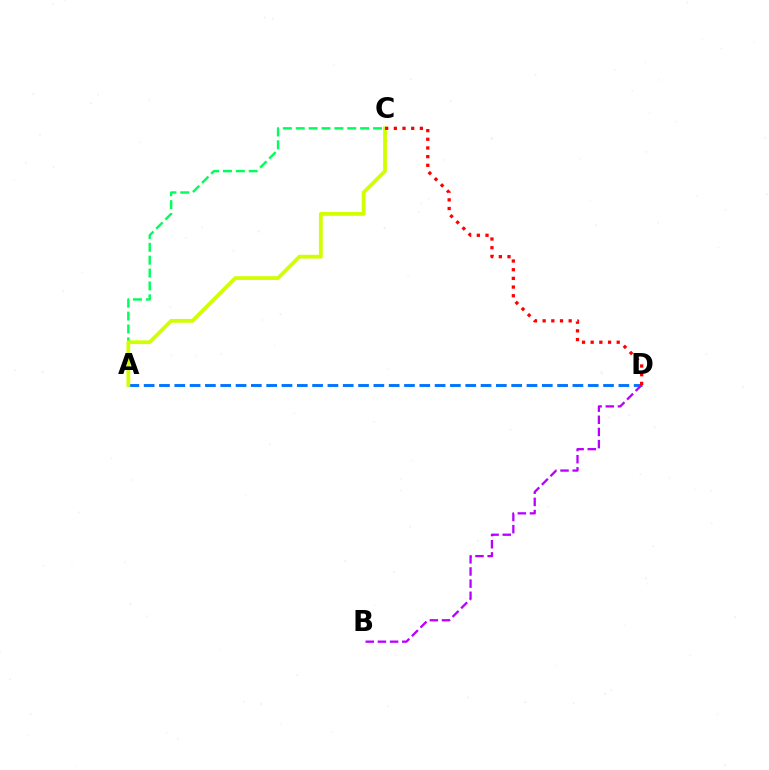{('A', 'C'): [{'color': '#00ff5c', 'line_style': 'dashed', 'thickness': 1.75}, {'color': '#d1ff00', 'line_style': 'solid', 'thickness': 2.72}], ('A', 'D'): [{'color': '#0074ff', 'line_style': 'dashed', 'thickness': 2.08}], ('B', 'D'): [{'color': '#b900ff', 'line_style': 'dashed', 'thickness': 1.65}], ('C', 'D'): [{'color': '#ff0000', 'line_style': 'dotted', 'thickness': 2.36}]}